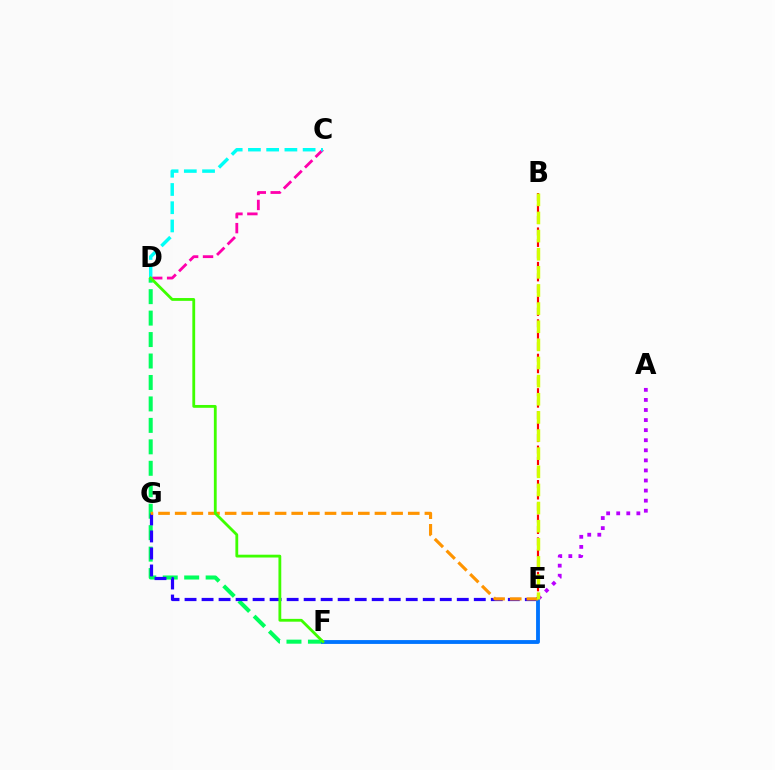{('C', 'D'): [{'color': '#ff00ac', 'line_style': 'dashed', 'thickness': 2.03}, {'color': '#00fff6', 'line_style': 'dashed', 'thickness': 2.48}], ('D', 'F'): [{'color': '#00ff5c', 'line_style': 'dashed', 'thickness': 2.91}, {'color': '#3dff00', 'line_style': 'solid', 'thickness': 2.03}], ('E', 'G'): [{'color': '#2500ff', 'line_style': 'dashed', 'thickness': 2.31}, {'color': '#ff9400', 'line_style': 'dashed', 'thickness': 2.26}], ('E', 'F'): [{'color': '#0074ff', 'line_style': 'solid', 'thickness': 2.77}], ('A', 'E'): [{'color': '#b900ff', 'line_style': 'dotted', 'thickness': 2.74}], ('B', 'E'): [{'color': '#ff0000', 'line_style': 'dashed', 'thickness': 1.56}, {'color': '#d1ff00', 'line_style': 'dashed', 'thickness': 2.46}]}